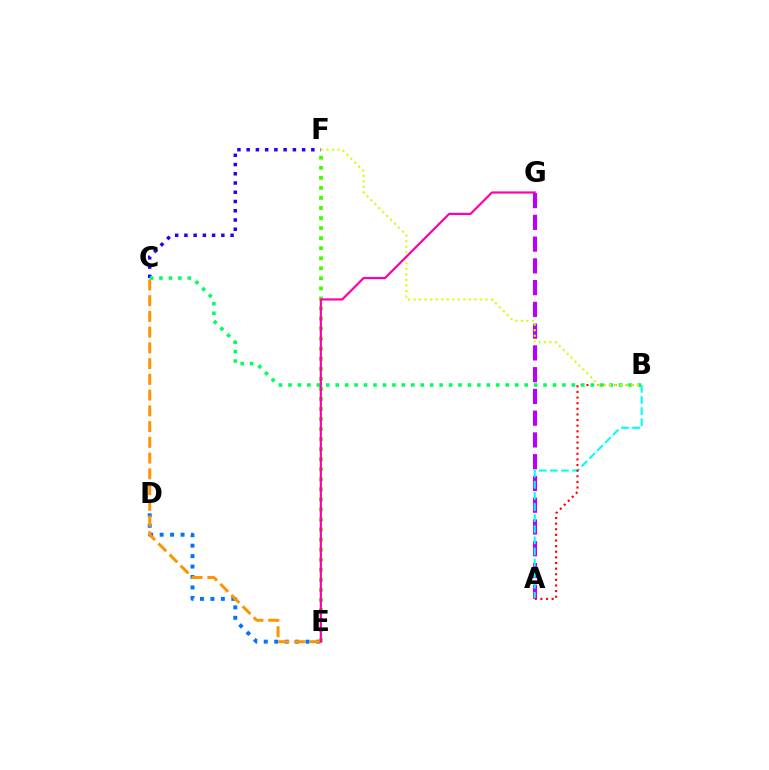{('C', 'F'): [{'color': '#2500ff', 'line_style': 'dotted', 'thickness': 2.51}], ('D', 'E'): [{'color': '#0074ff', 'line_style': 'dotted', 'thickness': 2.84}], ('A', 'G'): [{'color': '#b900ff', 'line_style': 'dashed', 'thickness': 2.96}], ('E', 'F'): [{'color': '#3dff00', 'line_style': 'dotted', 'thickness': 2.73}], ('C', 'E'): [{'color': '#ff9400', 'line_style': 'dashed', 'thickness': 2.14}], ('A', 'B'): [{'color': '#00fff6', 'line_style': 'dashed', 'thickness': 1.51}, {'color': '#ff0000', 'line_style': 'dotted', 'thickness': 1.53}], ('B', 'C'): [{'color': '#00ff5c', 'line_style': 'dotted', 'thickness': 2.57}], ('B', 'F'): [{'color': '#d1ff00', 'line_style': 'dotted', 'thickness': 1.5}], ('E', 'G'): [{'color': '#ff00ac', 'line_style': 'solid', 'thickness': 1.58}]}